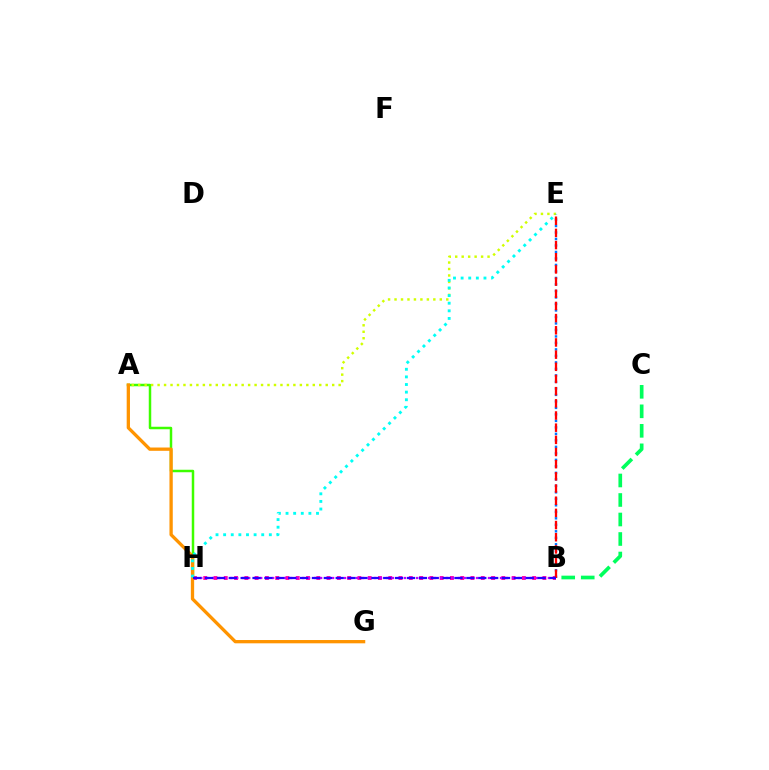{('B', 'H'): [{'color': '#ff00ac', 'line_style': 'dotted', 'thickness': 2.79}, {'color': '#b900ff', 'line_style': 'dotted', 'thickness': 1.63}, {'color': '#2500ff', 'line_style': 'dashed', 'thickness': 1.61}], ('A', 'H'): [{'color': '#3dff00', 'line_style': 'solid', 'thickness': 1.8}], ('A', 'E'): [{'color': '#d1ff00', 'line_style': 'dotted', 'thickness': 1.76}], ('B', 'E'): [{'color': '#0074ff', 'line_style': 'dotted', 'thickness': 1.76}, {'color': '#ff0000', 'line_style': 'dashed', 'thickness': 1.65}], ('B', 'C'): [{'color': '#00ff5c', 'line_style': 'dashed', 'thickness': 2.65}], ('A', 'G'): [{'color': '#ff9400', 'line_style': 'solid', 'thickness': 2.37}], ('E', 'H'): [{'color': '#00fff6', 'line_style': 'dotted', 'thickness': 2.07}]}